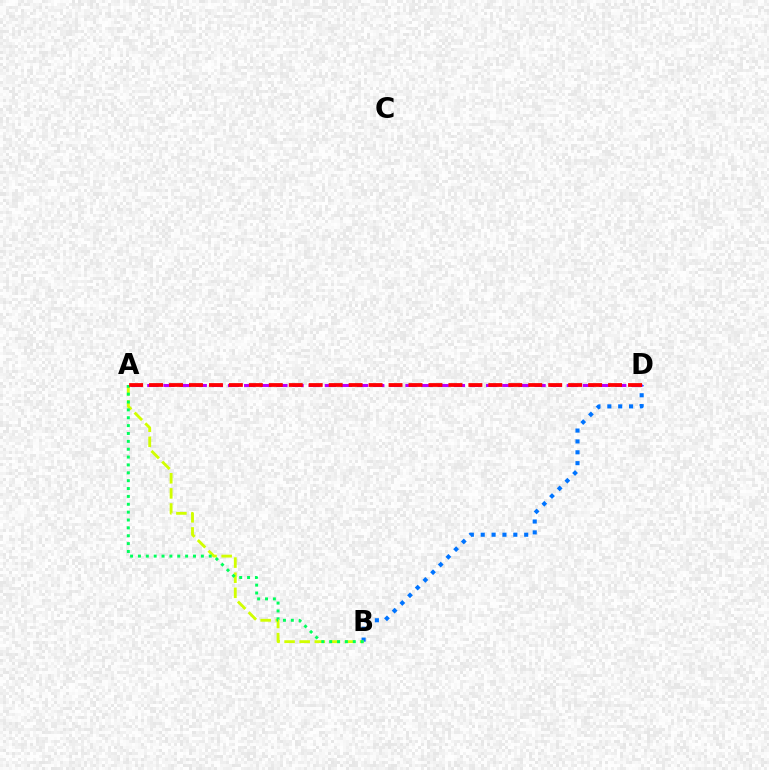{('B', 'D'): [{'color': '#0074ff', 'line_style': 'dotted', 'thickness': 2.95}], ('A', 'D'): [{'color': '#b900ff', 'line_style': 'dashed', 'thickness': 2.19}, {'color': '#ff0000', 'line_style': 'dashed', 'thickness': 2.71}], ('A', 'B'): [{'color': '#d1ff00', 'line_style': 'dashed', 'thickness': 2.05}, {'color': '#00ff5c', 'line_style': 'dotted', 'thickness': 2.14}]}